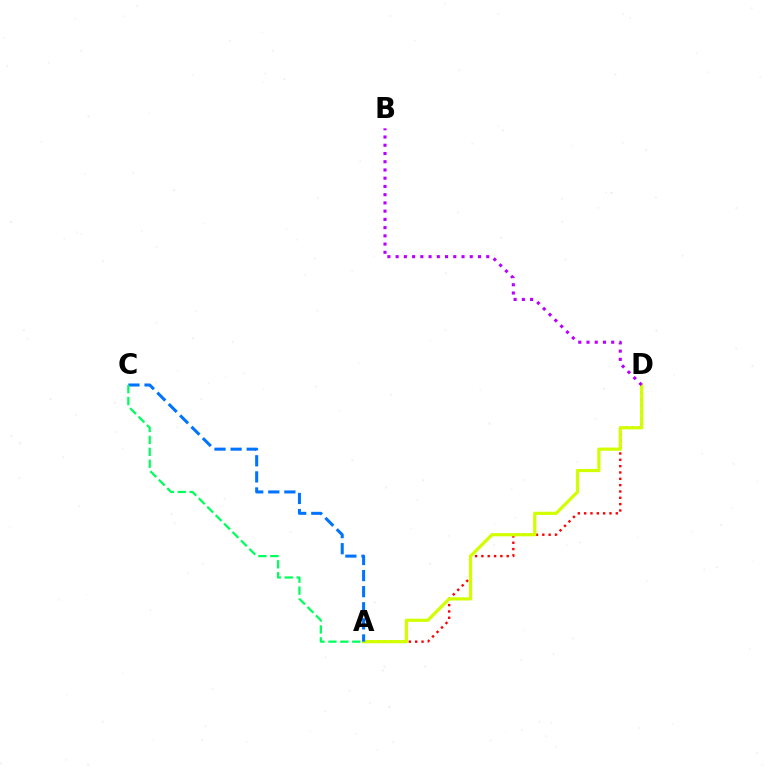{('A', 'D'): [{'color': '#ff0000', 'line_style': 'dotted', 'thickness': 1.72}, {'color': '#d1ff00', 'line_style': 'solid', 'thickness': 2.3}], ('A', 'C'): [{'color': '#0074ff', 'line_style': 'dashed', 'thickness': 2.19}, {'color': '#00ff5c', 'line_style': 'dashed', 'thickness': 1.62}], ('B', 'D'): [{'color': '#b900ff', 'line_style': 'dotted', 'thickness': 2.24}]}